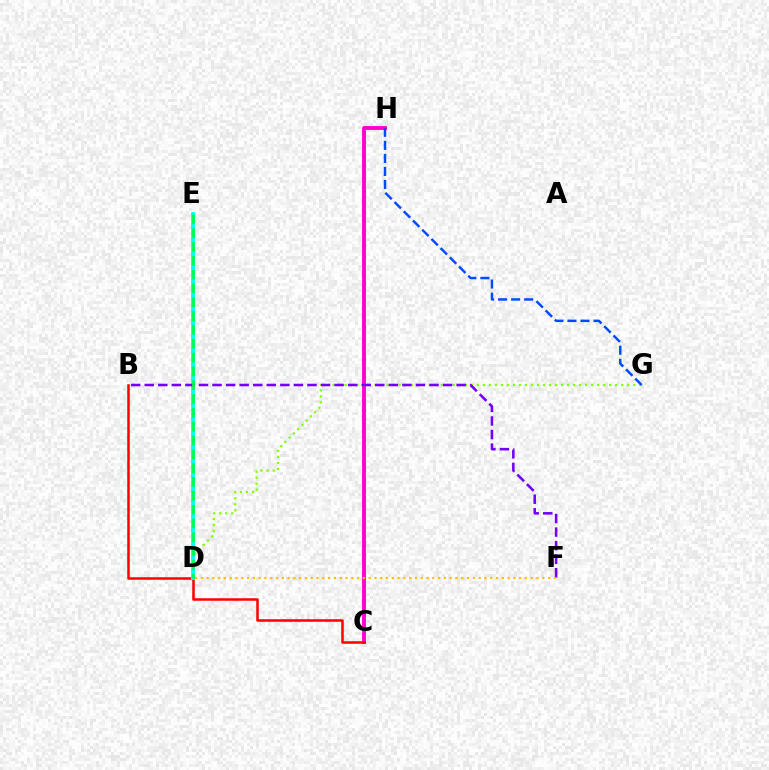{('C', 'H'): [{'color': '#ff00cf', 'line_style': 'solid', 'thickness': 2.78}], ('B', 'C'): [{'color': '#ff0000', 'line_style': 'solid', 'thickness': 1.81}], ('D', 'G'): [{'color': '#84ff00', 'line_style': 'dotted', 'thickness': 1.63}], ('D', 'E'): [{'color': '#00fff6', 'line_style': 'solid', 'thickness': 2.78}, {'color': '#00ff39', 'line_style': 'dashed', 'thickness': 1.88}], ('G', 'H'): [{'color': '#004bff', 'line_style': 'dashed', 'thickness': 1.77}], ('B', 'F'): [{'color': '#7200ff', 'line_style': 'dashed', 'thickness': 1.84}], ('D', 'F'): [{'color': '#ffbd00', 'line_style': 'dotted', 'thickness': 1.57}]}